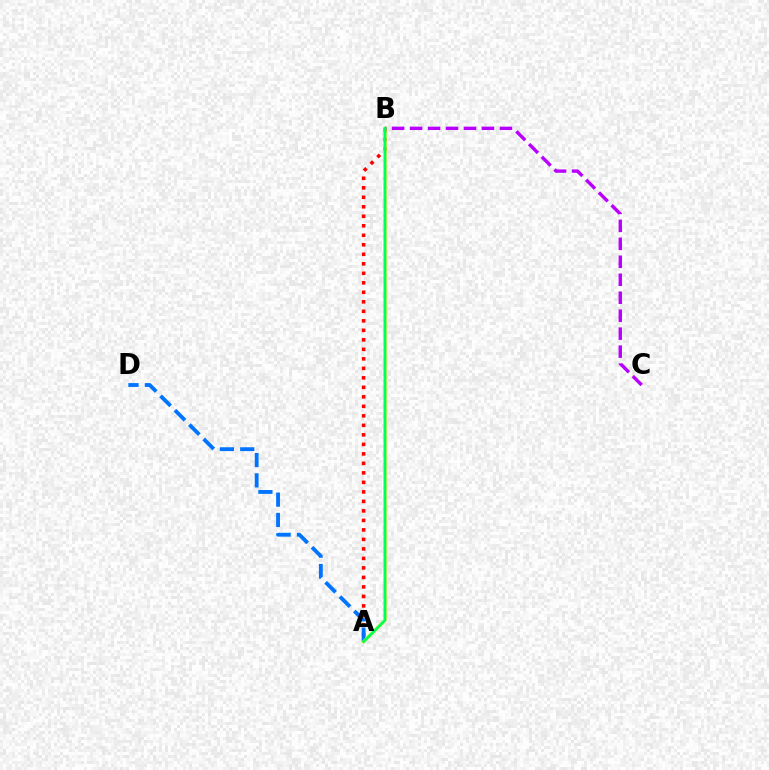{('A', 'B'): [{'color': '#ff0000', 'line_style': 'dotted', 'thickness': 2.58}, {'color': '#d1ff00', 'line_style': 'solid', 'thickness': 2.32}, {'color': '#00ff5c', 'line_style': 'solid', 'thickness': 1.89}], ('A', 'D'): [{'color': '#0074ff', 'line_style': 'dashed', 'thickness': 2.76}], ('B', 'C'): [{'color': '#b900ff', 'line_style': 'dashed', 'thickness': 2.44}]}